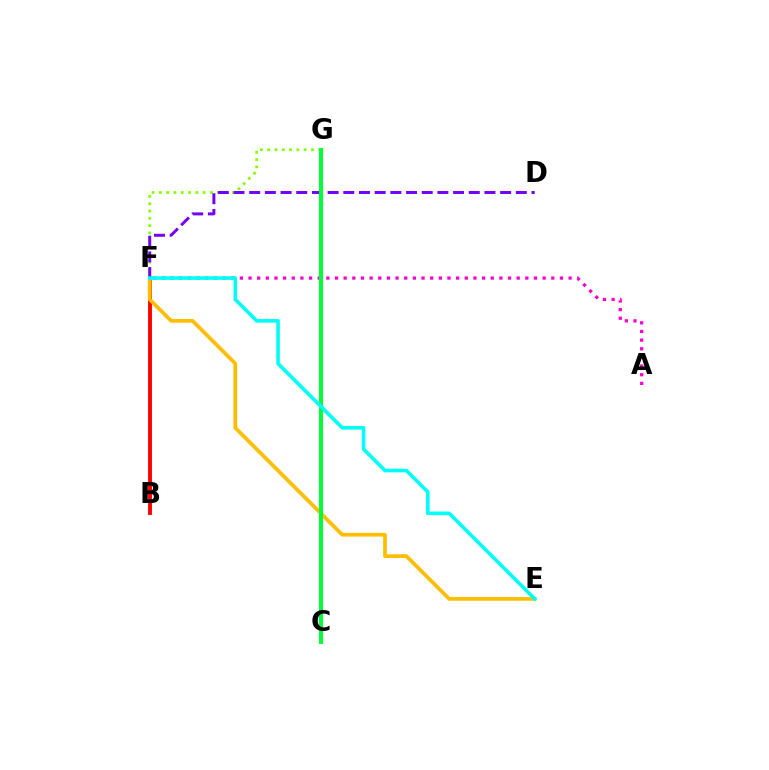{('F', 'G'): [{'color': '#84ff00', 'line_style': 'dotted', 'thickness': 1.98}], ('B', 'F'): [{'color': '#ff0000', 'line_style': 'solid', 'thickness': 2.78}], ('A', 'F'): [{'color': '#ff00cf', 'line_style': 'dotted', 'thickness': 2.35}], ('E', 'F'): [{'color': '#ffbd00', 'line_style': 'solid', 'thickness': 2.68}, {'color': '#00fff6', 'line_style': 'solid', 'thickness': 2.59}], ('D', 'F'): [{'color': '#7200ff', 'line_style': 'dashed', 'thickness': 2.13}], ('C', 'G'): [{'color': '#004bff', 'line_style': 'dotted', 'thickness': 2.59}, {'color': '#00ff39', 'line_style': 'solid', 'thickness': 2.94}]}